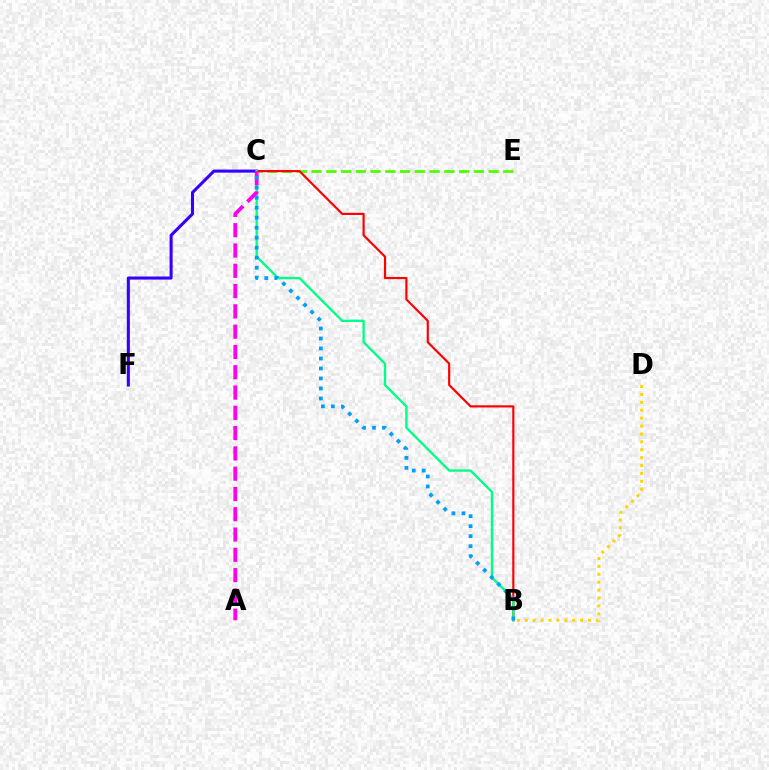{('C', 'F'): [{'color': '#3700ff', 'line_style': 'solid', 'thickness': 2.22}], ('C', 'E'): [{'color': '#4fff00', 'line_style': 'dashed', 'thickness': 2.0}], ('B', 'C'): [{'color': '#ff0000', 'line_style': 'solid', 'thickness': 1.56}, {'color': '#00ff86', 'line_style': 'solid', 'thickness': 1.69}, {'color': '#009eff', 'line_style': 'dotted', 'thickness': 2.72}], ('A', 'C'): [{'color': '#ff00ed', 'line_style': 'dashed', 'thickness': 2.76}], ('B', 'D'): [{'color': '#ffd500', 'line_style': 'dotted', 'thickness': 2.15}]}